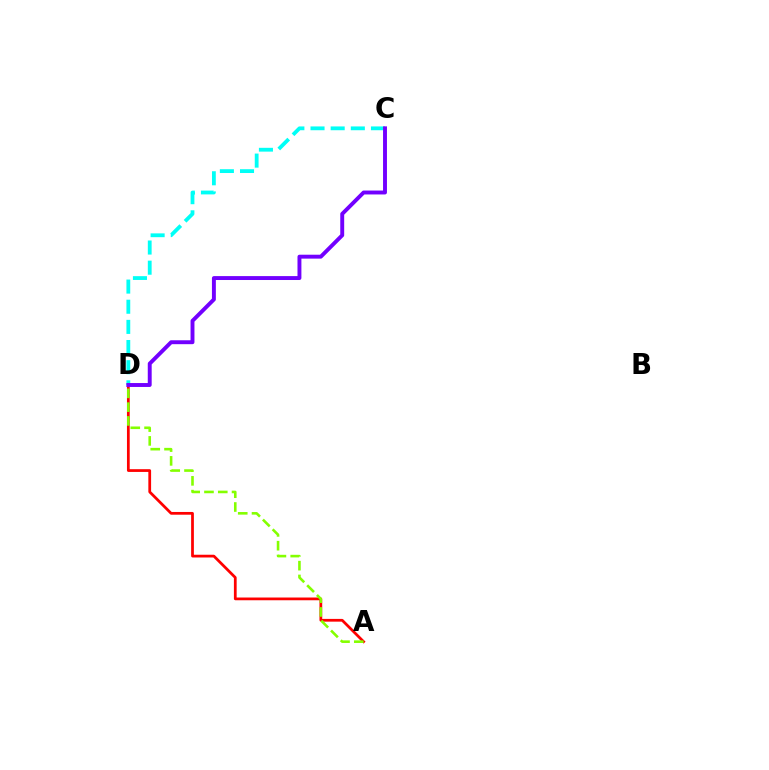{('C', 'D'): [{'color': '#00fff6', 'line_style': 'dashed', 'thickness': 2.74}, {'color': '#7200ff', 'line_style': 'solid', 'thickness': 2.82}], ('A', 'D'): [{'color': '#ff0000', 'line_style': 'solid', 'thickness': 1.98}, {'color': '#84ff00', 'line_style': 'dashed', 'thickness': 1.87}]}